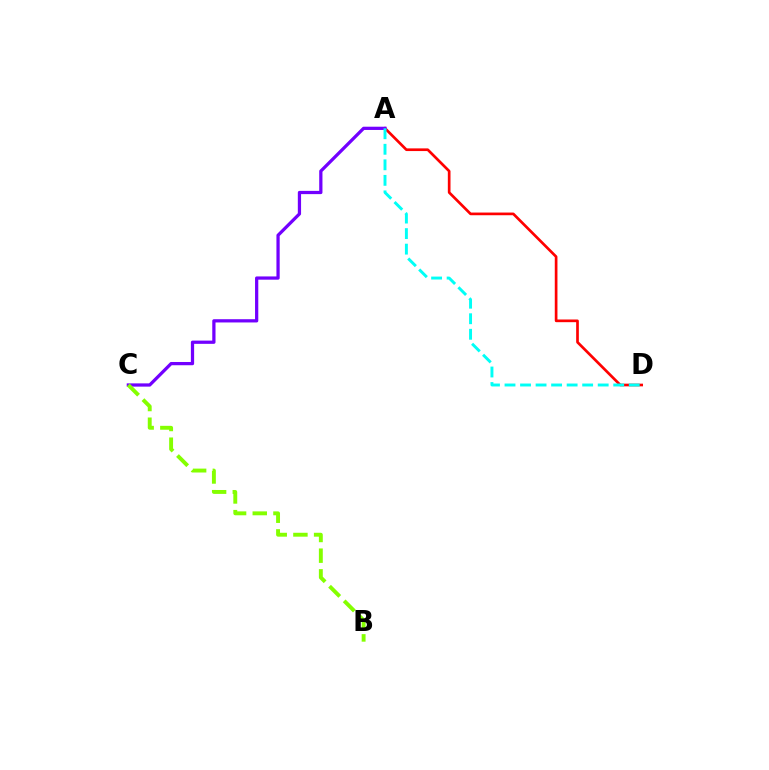{('A', 'D'): [{'color': '#ff0000', 'line_style': 'solid', 'thickness': 1.93}, {'color': '#00fff6', 'line_style': 'dashed', 'thickness': 2.11}], ('A', 'C'): [{'color': '#7200ff', 'line_style': 'solid', 'thickness': 2.34}], ('B', 'C'): [{'color': '#84ff00', 'line_style': 'dashed', 'thickness': 2.81}]}